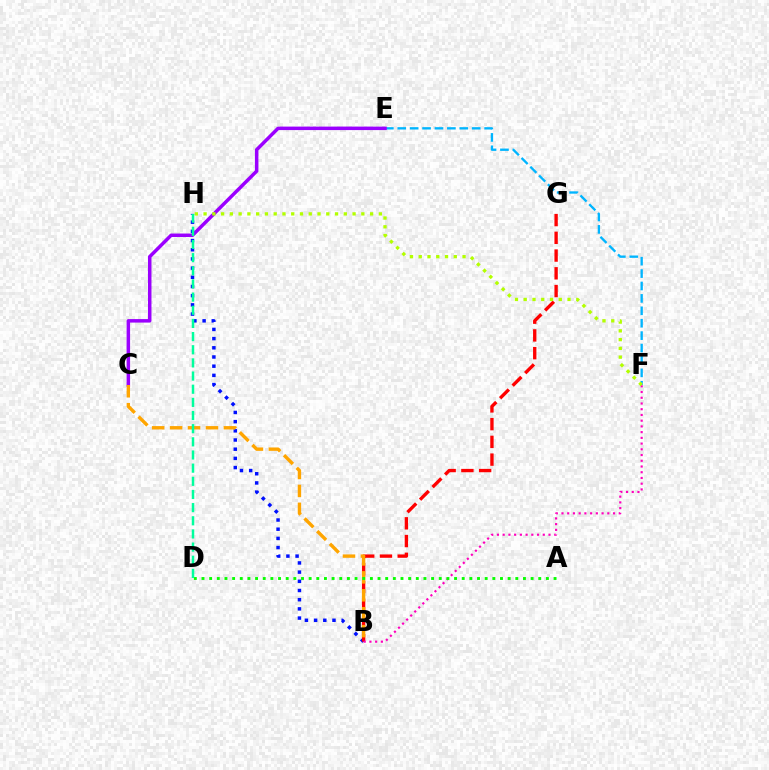{('B', 'H'): [{'color': '#0010ff', 'line_style': 'dotted', 'thickness': 2.5}], ('B', 'G'): [{'color': '#ff0000', 'line_style': 'dashed', 'thickness': 2.41}], ('B', 'F'): [{'color': '#ff00bd', 'line_style': 'dotted', 'thickness': 1.56}], ('E', 'F'): [{'color': '#00b5ff', 'line_style': 'dashed', 'thickness': 1.69}], ('C', 'E'): [{'color': '#9b00ff', 'line_style': 'solid', 'thickness': 2.51}], ('F', 'H'): [{'color': '#b3ff00', 'line_style': 'dotted', 'thickness': 2.38}], ('B', 'C'): [{'color': '#ffa500', 'line_style': 'dashed', 'thickness': 2.44}], ('A', 'D'): [{'color': '#08ff00', 'line_style': 'dotted', 'thickness': 2.08}], ('D', 'H'): [{'color': '#00ff9d', 'line_style': 'dashed', 'thickness': 1.79}]}